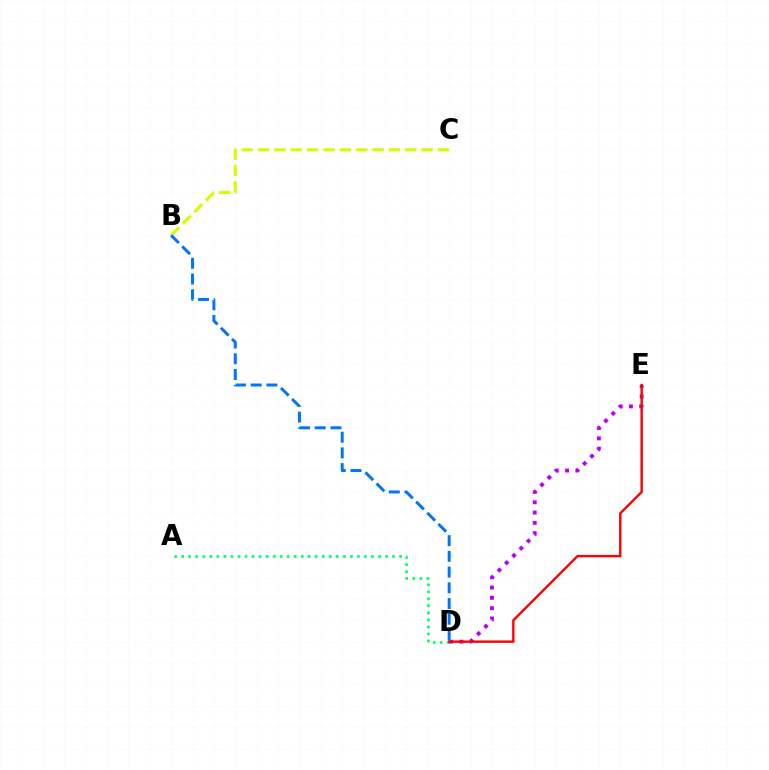{('B', 'C'): [{'color': '#d1ff00', 'line_style': 'dashed', 'thickness': 2.22}], ('A', 'D'): [{'color': '#00ff5c', 'line_style': 'dotted', 'thickness': 1.91}], ('D', 'E'): [{'color': '#b900ff', 'line_style': 'dotted', 'thickness': 2.8}, {'color': '#ff0000', 'line_style': 'solid', 'thickness': 1.73}], ('B', 'D'): [{'color': '#0074ff', 'line_style': 'dashed', 'thickness': 2.13}]}